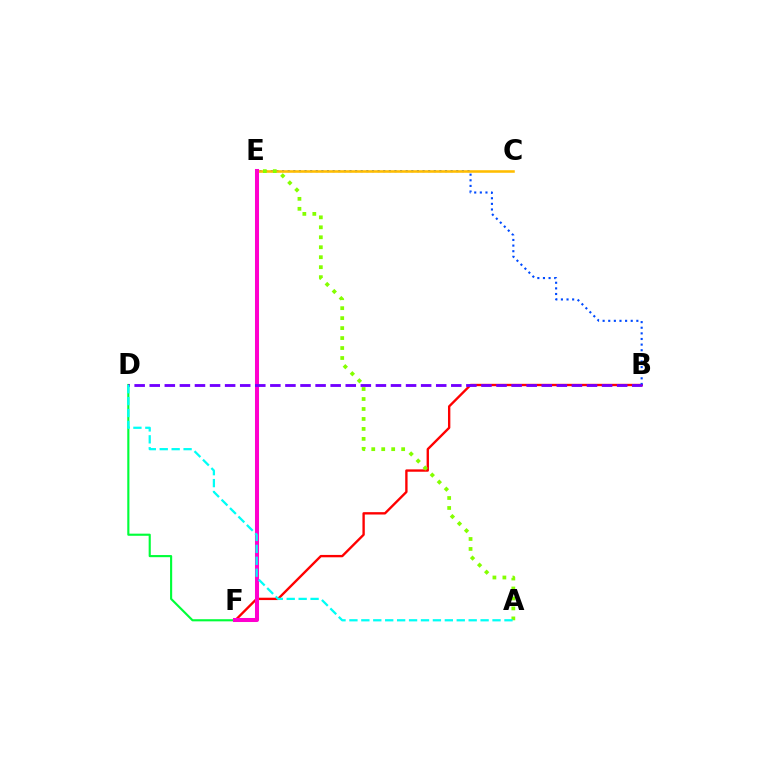{('D', 'F'): [{'color': '#00ff39', 'line_style': 'solid', 'thickness': 1.54}], ('B', 'F'): [{'color': '#ff0000', 'line_style': 'solid', 'thickness': 1.7}], ('B', 'E'): [{'color': '#004bff', 'line_style': 'dotted', 'thickness': 1.53}], ('C', 'E'): [{'color': '#ffbd00', 'line_style': 'solid', 'thickness': 1.84}], ('E', 'F'): [{'color': '#ff00cf', 'line_style': 'solid', 'thickness': 2.91}], ('A', 'E'): [{'color': '#84ff00', 'line_style': 'dotted', 'thickness': 2.71}], ('B', 'D'): [{'color': '#7200ff', 'line_style': 'dashed', 'thickness': 2.05}], ('A', 'D'): [{'color': '#00fff6', 'line_style': 'dashed', 'thickness': 1.62}]}